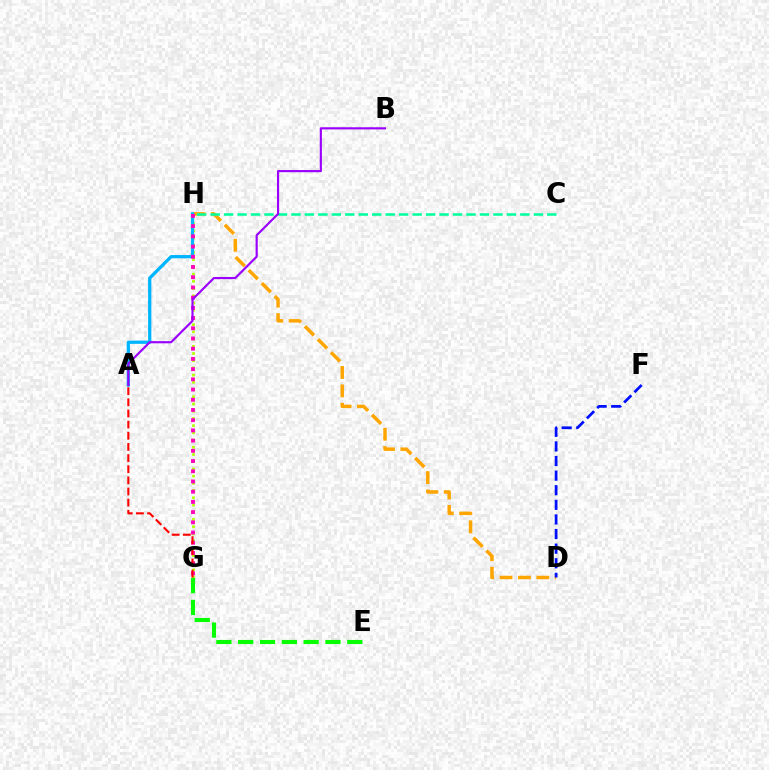{('D', 'H'): [{'color': '#ffa500', 'line_style': 'dashed', 'thickness': 2.5}], ('G', 'H'): [{'color': '#b3ff00', 'line_style': 'dotted', 'thickness': 1.96}, {'color': '#ff00bd', 'line_style': 'dotted', 'thickness': 2.77}], ('A', 'H'): [{'color': '#00b5ff', 'line_style': 'solid', 'thickness': 2.35}], ('E', 'G'): [{'color': '#08ff00', 'line_style': 'dashed', 'thickness': 2.96}], ('D', 'F'): [{'color': '#0010ff', 'line_style': 'dashed', 'thickness': 1.98}], ('A', 'G'): [{'color': '#ff0000', 'line_style': 'dashed', 'thickness': 1.51}], ('C', 'H'): [{'color': '#00ff9d', 'line_style': 'dashed', 'thickness': 1.83}], ('A', 'B'): [{'color': '#9b00ff', 'line_style': 'solid', 'thickness': 1.55}]}